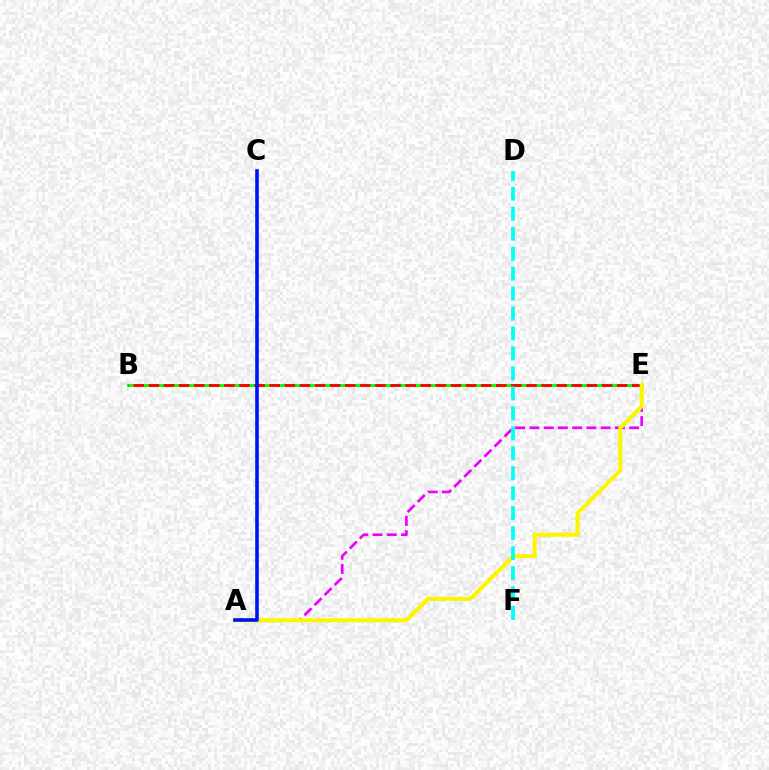{('A', 'E'): [{'color': '#ee00ff', 'line_style': 'dashed', 'thickness': 1.94}, {'color': '#fcf500', 'line_style': 'solid', 'thickness': 2.92}], ('B', 'E'): [{'color': '#08ff00', 'line_style': 'solid', 'thickness': 2.06}, {'color': '#ff0000', 'line_style': 'dashed', 'thickness': 2.05}], ('A', 'C'): [{'color': '#0010ff', 'line_style': 'solid', 'thickness': 2.59}], ('D', 'F'): [{'color': '#00fff6', 'line_style': 'dashed', 'thickness': 2.71}]}